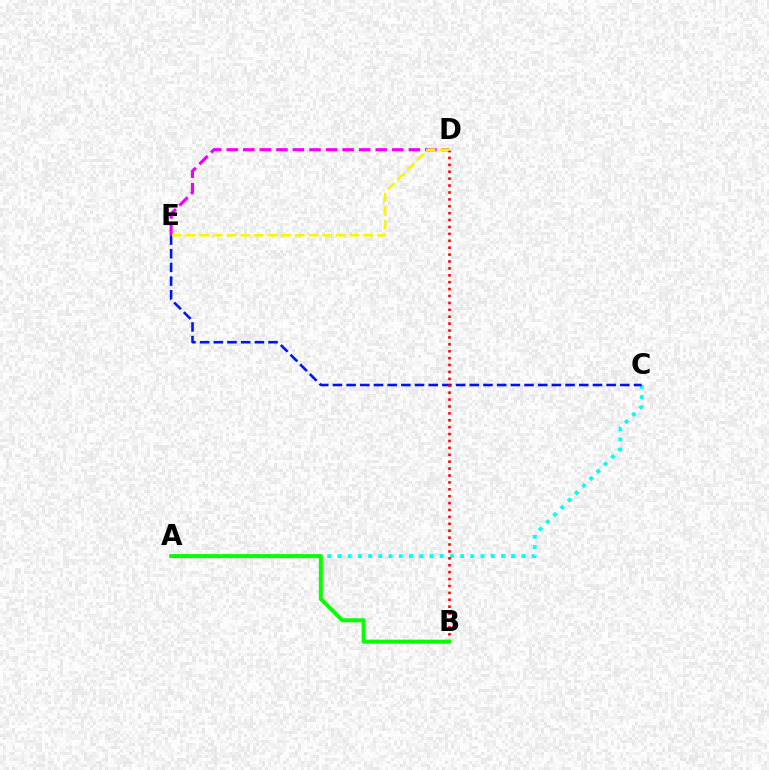{('A', 'C'): [{'color': '#00fff6', 'line_style': 'dotted', 'thickness': 2.78}], ('D', 'E'): [{'color': '#ee00ff', 'line_style': 'dashed', 'thickness': 2.25}, {'color': '#fcf500', 'line_style': 'dashed', 'thickness': 1.86}], ('C', 'E'): [{'color': '#0010ff', 'line_style': 'dashed', 'thickness': 1.86}], ('B', 'D'): [{'color': '#ff0000', 'line_style': 'dotted', 'thickness': 1.88}], ('A', 'B'): [{'color': '#08ff00', 'line_style': 'solid', 'thickness': 2.88}]}